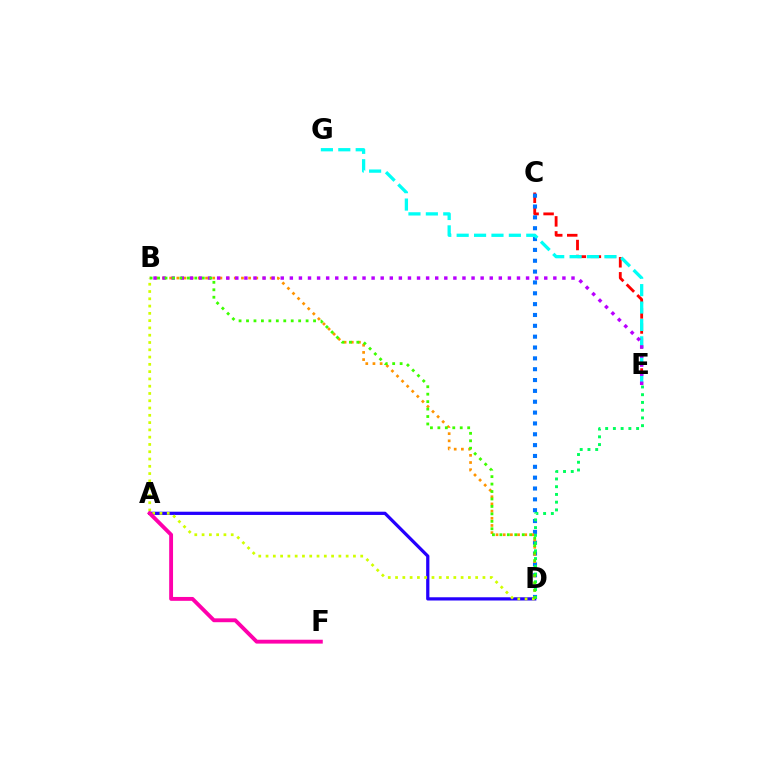{('C', 'E'): [{'color': '#ff0000', 'line_style': 'dashed', 'thickness': 2.04}], ('C', 'D'): [{'color': '#0074ff', 'line_style': 'dotted', 'thickness': 2.95}], ('E', 'G'): [{'color': '#00fff6', 'line_style': 'dashed', 'thickness': 2.36}], ('B', 'D'): [{'color': '#ff9400', 'line_style': 'dotted', 'thickness': 1.95}, {'color': '#d1ff00', 'line_style': 'dotted', 'thickness': 1.98}, {'color': '#3dff00', 'line_style': 'dotted', 'thickness': 2.02}], ('A', 'D'): [{'color': '#2500ff', 'line_style': 'solid', 'thickness': 2.33}], ('D', 'E'): [{'color': '#00ff5c', 'line_style': 'dotted', 'thickness': 2.1}], ('B', 'E'): [{'color': '#b900ff', 'line_style': 'dotted', 'thickness': 2.47}], ('A', 'F'): [{'color': '#ff00ac', 'line_style': 'solid', 'thickness': 2.78}]}